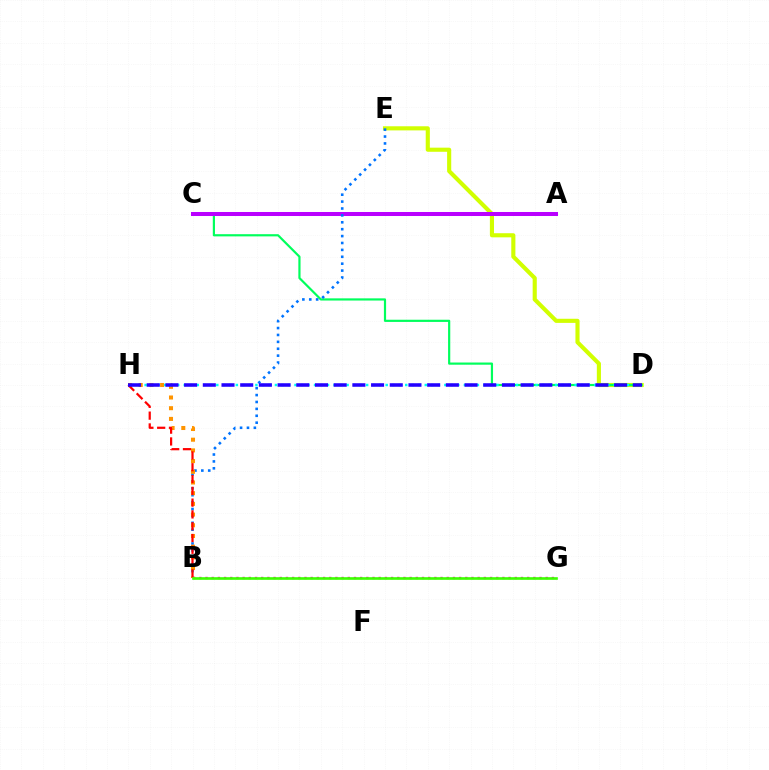{('D', 'E'): [{'color': '#d1ff00', 'line_style': 'solid', 'thickness': 2.97}], ('C', 'D'): [{'color': '#00ff5c', 'line_style': 'solid', 'thickness': 1.57}], ('A', 'C'): [{'color': '#b900ff', 'line_style': 'solid', 'thickness': 2.89}], ('B', 'G'): [{'color': '#ff00ac', 'line_style': 'dotted', 'thickness': 1.68}, {'color': '#3dff00', 'line_style': 'solid', 'thickness': 1.9}], ('B', 'E'): [{'color': '#0074ff', 'line_style': 'dotted', 'thickness': 1.87}], ('B', 'H'): [{'color': '#ff9400', 'line_style': 'dotted', 'thickness': 2.91}, {'color': '#ff0000', 'line_style': 'dashed', 'thickness': 1.6}], ('D', 'H'): [{'color': '#00fff6', 'line_style': 'dotted', 'thickness': 1.77}, {'color': '#2500ff', 'line_style': 'dashed', 'thickness': 2.54}]}